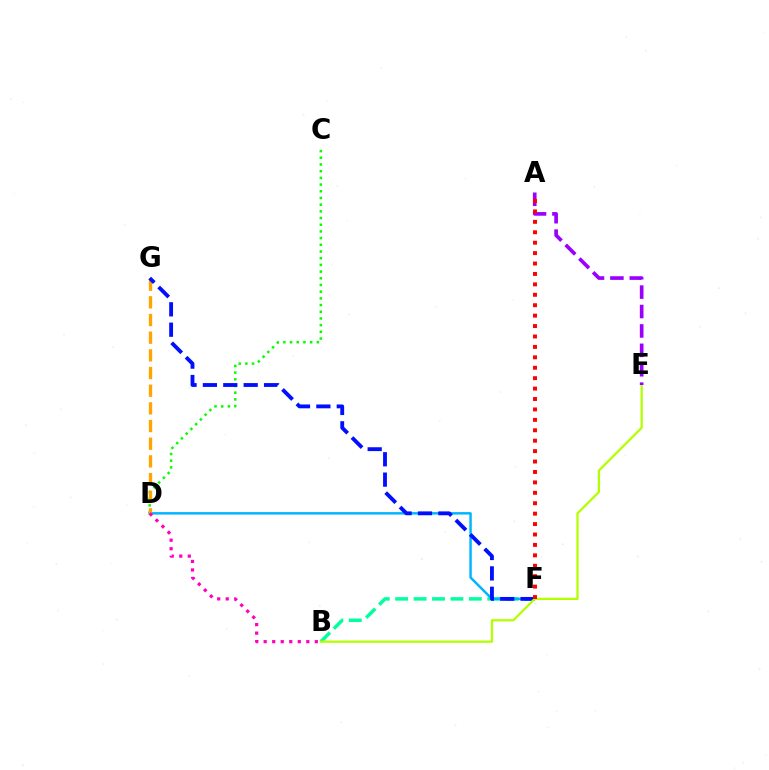{('B', 'F'): [{'color': '#00ff9d', 'line_style': 'dashed', 'thickness': 2.5}], ('C', 'D'): [{'color': '#08ff00', 'line_style': 'dotted', 'thickness': 1.82}], ('D', 'F'): [{'color': '#00b5ff', 'line_style': 'solid', 'thickness': 1.77}], ('D', 'G'): [{'color': '#ffa500', 'line_style': 'dashed', 'thickness': 2.4}], ('F', 'G'): [{'color': '#0010ff', 'line_style': 'dashed', 'thickness': 2.77}], ('B', 'E'): [{'color': '#b3ff00', 'line_style': 'solid', 'thickness': 1.63}], ('A', 'E'): [{'color': '#9b00ff', 'line_style': 'dashed', 'thickness': 2.64}], ('A', 'F'): [{'color': '#ff0000', 'line_style': 'dotted', 'thickness': 2.83}], ('B', 'D'): [{'color': '#ff00bd', 'line_style': 'dotted', 'thickness': 2.32}]}